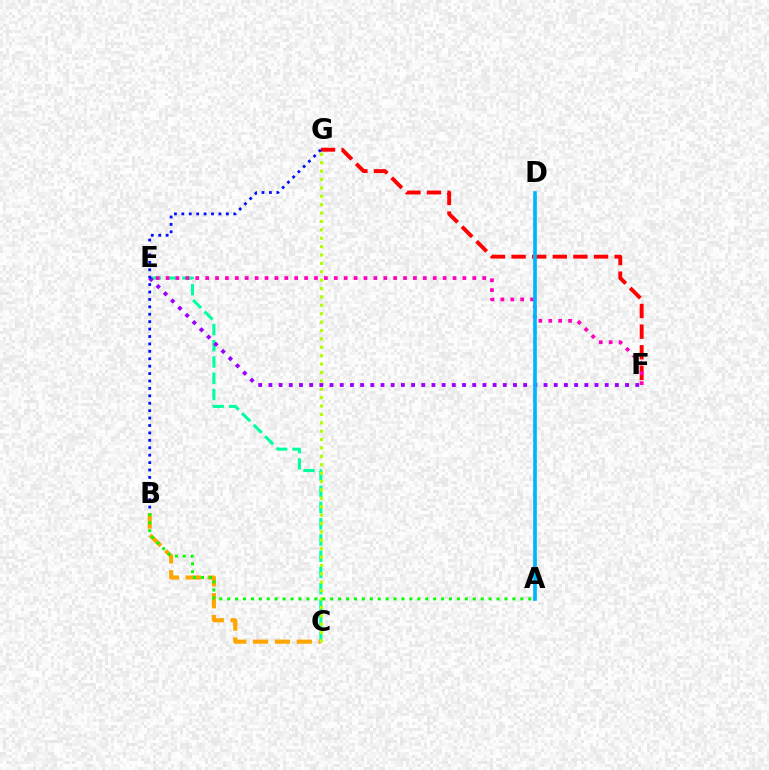{('F', 'G'): [{'color': '#ff0000', 'line_style': 'dashed', 'thickness': 2.8}], ('C', 'E'): [{'color': '#00ff9d', 'line_style': 'dashed', 'thickness': 2.21}], ('B', 'C'): [{'color': '#ffa500', 'line_style': 'dashed', 'thickness': 2.97}], ('E', 'F'): [{'color': '#ff00bd', 'line_style': 'dotted', 'thickness': 2.69}, {'color': '#9b00ff', 'line_style': 'dotted', 'thickness': 2.77}], ('C', 'G'): [{'color': '#b3ff00', 'line_style': 'dotted', 'thickness': 2.28}], ('B', 'G'): [{'color': '#0010ff', 'line_style': 'dotted', 'thickness': 2.02}], ('A', 'B'): [{'color': '#08ff00', 'line_style': 'dotted', 'thickness': 2.15}], ('A', 'D'): [{'color': '#00b5ff', 'line_style': 'solid', 'thickness': 2.65}]}